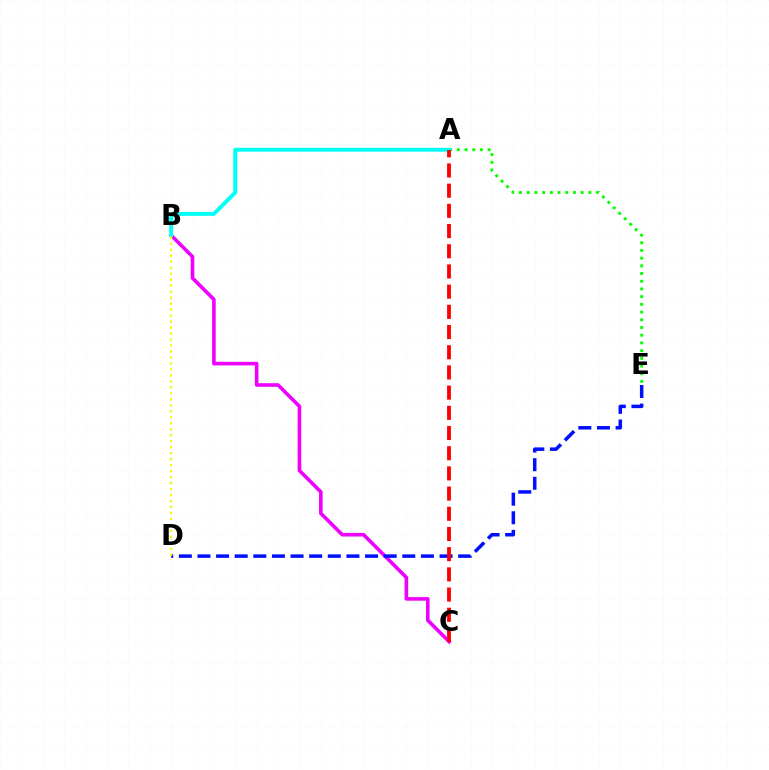{('A', 'E'): [{'color': '#08ff00', 'line_style': 'dotted', 'thickness': 2.09}], ('B', 'C'): [{'color': '#ee00ff', 'line_style': 'solid', 'thickness': 2.59}], ('D', 'E'): [{'color': '#0010ff', 'line_style': 'dashed', 'thickness': 2.53}], ('A', 'B'): [{'color': '#00fff6', 'line_style': 'solid', 'thickness': 2.8}], ('B', 'D'): [{'color': '#fcf500', 'line_style': 'dotted', 'thickness': 1.63}], ('A', 'C'): [{'color': '#ff0000', 'line_style': 'dashed', 'thickness': 2.74}]}